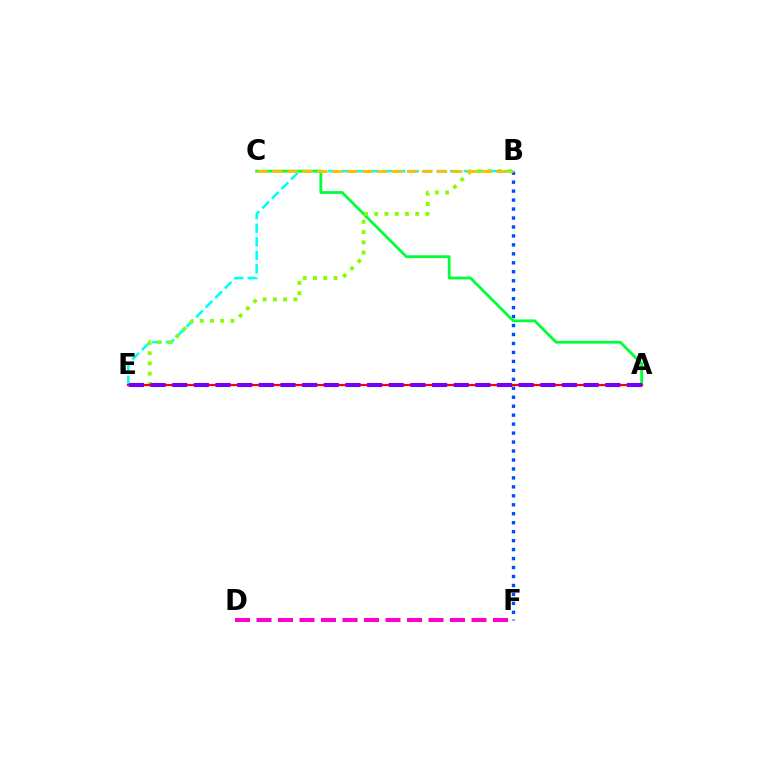{('B', 'E'): [{'color': '#00fff6', 'line_style': 'dashed', 'thickness': 1.84}, {'color': '#84ff00', 'line_style': 'dotted', 'thickness': 2.79}], ('B', 'F'): [{'color': '#004bff', 'line_style': 'dotted', 'thickness': 2.44}], ('D', 'F'): [{'color': '#ff00cf', 'line_style': 'dashed', 'thickness': 2.92}], ('A', 'C'): [{'color': '#00ff39', 'line_style': 'solid', 'thickness': 2.02}], ('A', 'E'): [{'color': '#ff0000', 'line_style': 'solid', 'thickness': 1.6}, {'color': '#7200ff', 'line_style': 'dashed', 'thickness': 2.94}], ('B', 'C'): [{'color': '#ffbd00', 'line_style': 'dashed', 'thickness': 2.03}]}